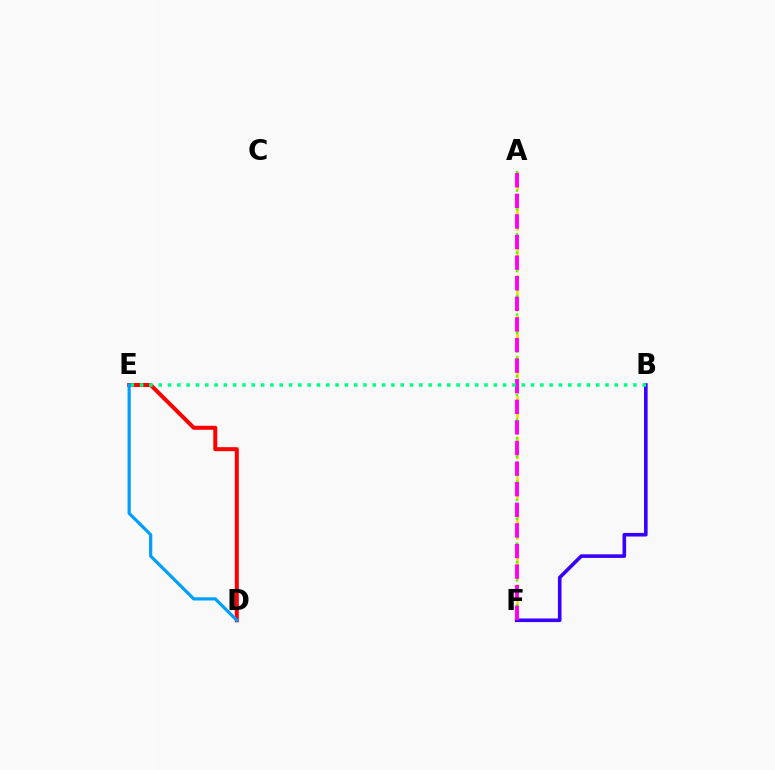{('D', 'E'): [{'color': '#ff0000', 'line_style': 'solid', 'thickness': 2.88}, {'color': '#009eff', 'line_style': 'solid', 'thickness': 2.3}], ('A', 'F'): [{'color': '#ffd500', 'line_style': 'dashed', 'thickness': 1.83}, {'color': '#4fff00', 'line_style': 'dotted', 'thickness': 1.68}, {'color': '#ff00ed', 'line_style': 'dashed', 'thickness': 2.8}], ('B', 'F'): [{'color': '#3700ff', 'line_style': 'solid', 'thickness': 2.6}], ('B', 'E'): [{'color': '#00ff86', 'line_style': 'dotted', 'thickness': 2.53}]}